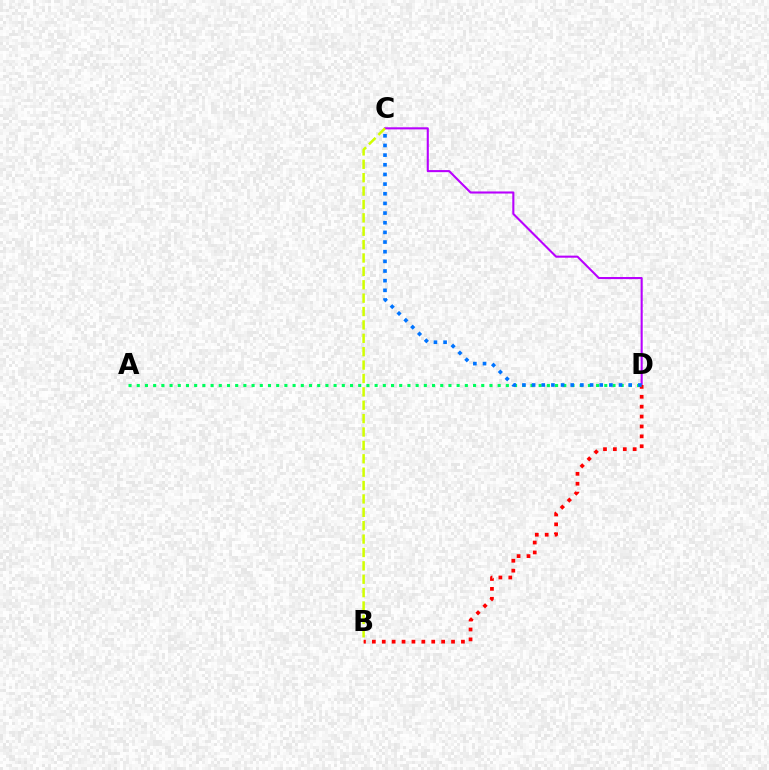{('C', 'D'): [{'color': '#b900ff', 'line_style': 'solid', 'thickness': 1.51}, {'color': '#0074ff', 'line_style': 'dotted', 'thickness': 2.62}], ('A', 'D'): [{'color': '#00ff5c', 'line_style': 'dotted', 'thickness': 2.23}], ('B', 'C'): [{'color': '#d1ff00', 'line_style': 'dashed', 'thickness': 1.82}], ('B', 'D'): [{'color': '#ff0000', 'line_style': 'dotted', 'thickness': 2.69}]}